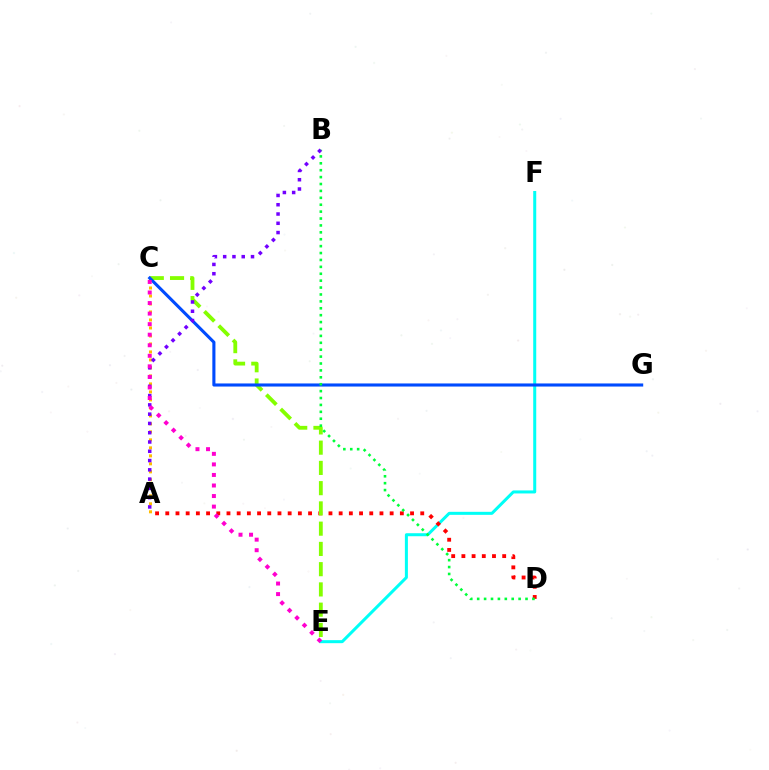{('E', 'F'): [{'color': '#00fff6', 'line_style': 'solid', 'thickness': 2.17}], ('A', 'D'): [{'color': '#ff0000', 'line_style': 'dotted', 'thickness': 2.77}], ('C', 'E'): [{'color': '#84ff00', 'line_style': 'dashed', 'thickness': 2.75}, {'color': '#ff00cf', 'line_style': 'dotted', 'thickness': 2.87}], ('A', 'C'): [{'color': '#ffbd00', 'line_style': 'dotted', 'thickness': 2.17}], ('C', 'G'): [{'color': '#004bff', 'line_style': 'solid', 'thickness': 2.23}], ('B', 'D'): [{'color': '#00ff39', 'line_style': 'dotted', 'thickness': 1.88}], ('A', 'B'): [{'color': '#7200ff', 'line_style': 'dotted', 'thickness': 2.52}]}